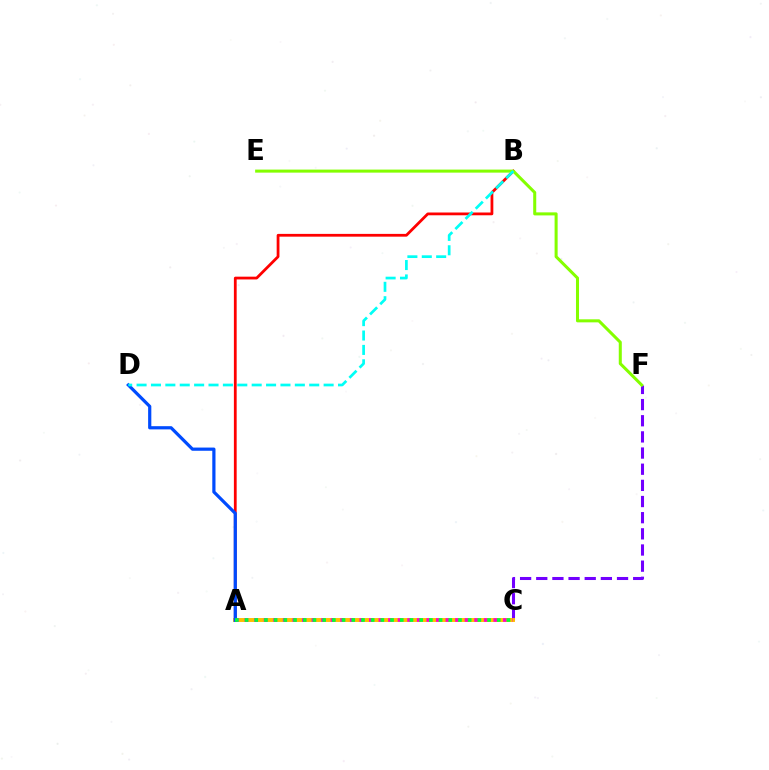{('A', 'B'): [{'color': '#ff0000', 'line_style': 'solid', 'thickness': 2.0}], ('C', 'F'): [{'color': '#7200ff', 'line_style': 'dashed', 'thickness': 2.19}], ('A', 'C'): [{'color': '#ffbd00', 'line_style': 'solid', 'thickness': 2.82}, {'color': '#ff00cf', 'line_style': 'dotted', 'thickness': 2.6}, {'color': '#00ff39', 'line_style': 'dotted', 'thickness': 2.64}], ('A', 'D'): [{'color': '#004bff', 'line_style': 'solid', 'thickness': 2.31}], ('E', 'F'): [{'color': '#84ff00', 'line_style': 'solid', 'thickness': 2.18}], ('B', 'D'): [{'color': '#00fff6', 'line_style': 'dashed', 'thickness': 1.95}]}